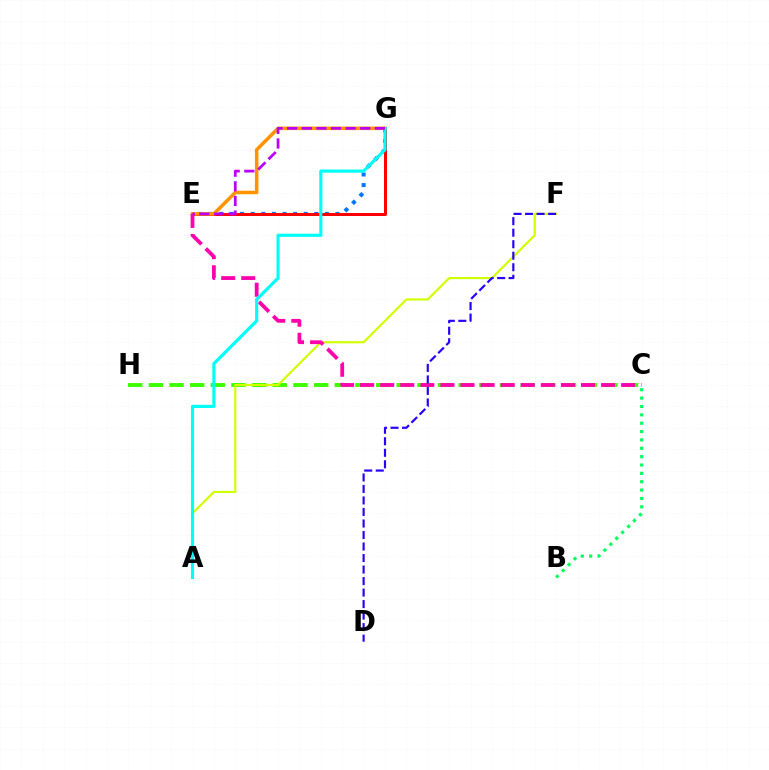{('E', 'G'): [{'color': '#0074ff', 'line_style': 'dotted', 'thickness': 2.88}, {'color': '#ff0000', 'line_style': 'solid', 'thickness': 2.16}, {'color': '#ff9400', 'line_style': 'solid', 'thickness': 2.56}, {'color': '#b900ff', 'line_style': 'dashed', 'thickness': 1.99}], ('C', 'H'): [{'color': '#3dff00', 'line_style': 'dashed', 'thickness': 2.81}], ('A', 'F'): [{'color': '#d1ff00', 'line_style': 'solid', 'thickness': 1.58}], ('C', 'E'): [{'color': '#ff00ac', 'line_style': 'dashed', 'thickness': 2.73}], ('A', 'G'): [{'color': '#00fff6', 'line_style': 'solid', 'thickness': 2.27}], ('D', 'F'): [{'color': '#2500ff', 'line_style': 'dashed', 'thickness': 1.56}], ('B', 'C'): [{'color': '#00ff5c', 'line_style': 'dotted', 'thickness': 2.27}]}